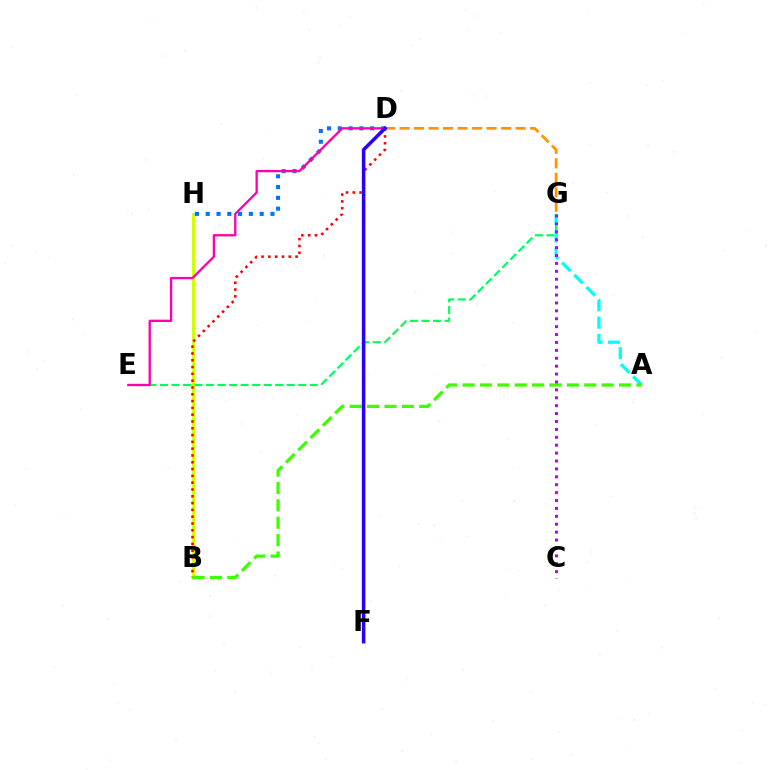{('D', 'G'): [{'color': '#ff9400', 'line_style': 'dashed', 'thickness': 1.97}], ('B', 'H'): [{'color': '#d1ff00', 'line_style': 'solid', 'thickness': 2.11}], ('B', 'D'): [{'color': '#ff0000', 'line_style': 'dotted', 'thickness': 1.85}], ('E', 'G'): [{'color': '#00ff5c', 'line_style': 'dashed', 'thickness': 1.57}], ('D', 'H'): [{'color': '#0074ff', 'line_style': 'dotted', 'thickness': 2.93}], ('A', 'G'): [{'color': '#00fff6', 'line_style': 'dashed', 'thickness': 2.35}], ('A', 'B'): [{'color': '#3dff00', 'line_style': 'dashed', 'thickness': 2.36}], ('D', 'E'): [{'color': '#ff00ac', 'line_style': 'solid', 'thickness': 1.67}], ('C', 'G'): [{'color': '#b900ff', 'line_style': 'dotted', 'thickness': 2.15}], ('D', 'F'): [{'color': '#2500ff', 'line_style': 'solid', 'thickness': 2.52}]}